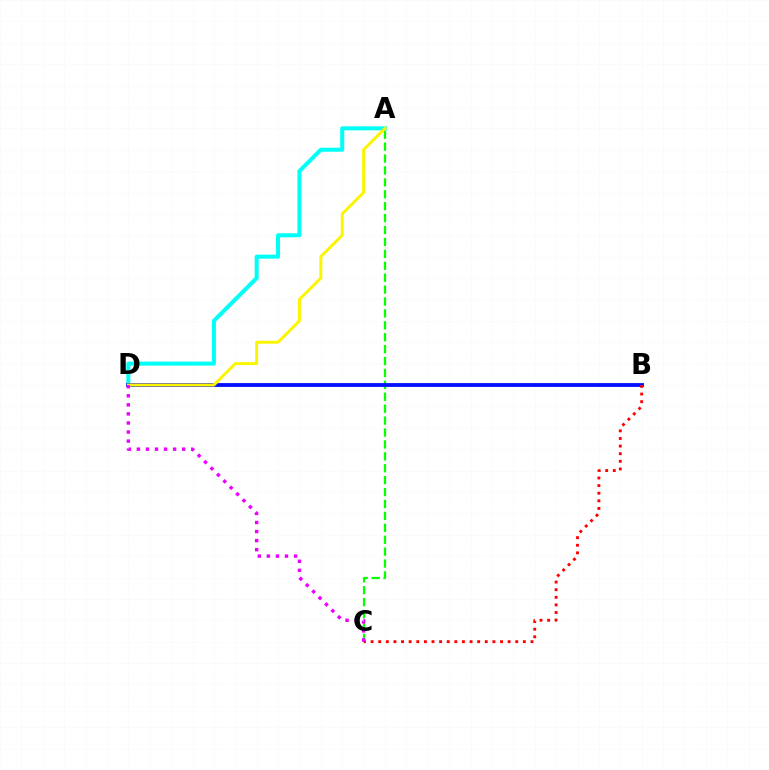{('A', 'C'): [{'color': '#08ff00', 'line_style': 'dashed', 'thickness': 1.62}], ('A', 'D'): [{'color': '#00fff6', 'line_style': 'solid', 'thickness': 2.9}, {'color': '#fcf500', 'line_style': 'solid', 'thickness': 2.14}], ('B', 'D'): [{'color': '#0010ff', 'line_style': 'solid', 'thickness': 2.74}], ('B', 'C'): [{'color': '#ff0000', 'line_style': 'dotted', 'thickness': 2.07}], ('C', 'D'): [{'color': '#ee00ff', 'line_style': 'dotted', 'thickness': 2.46}]}